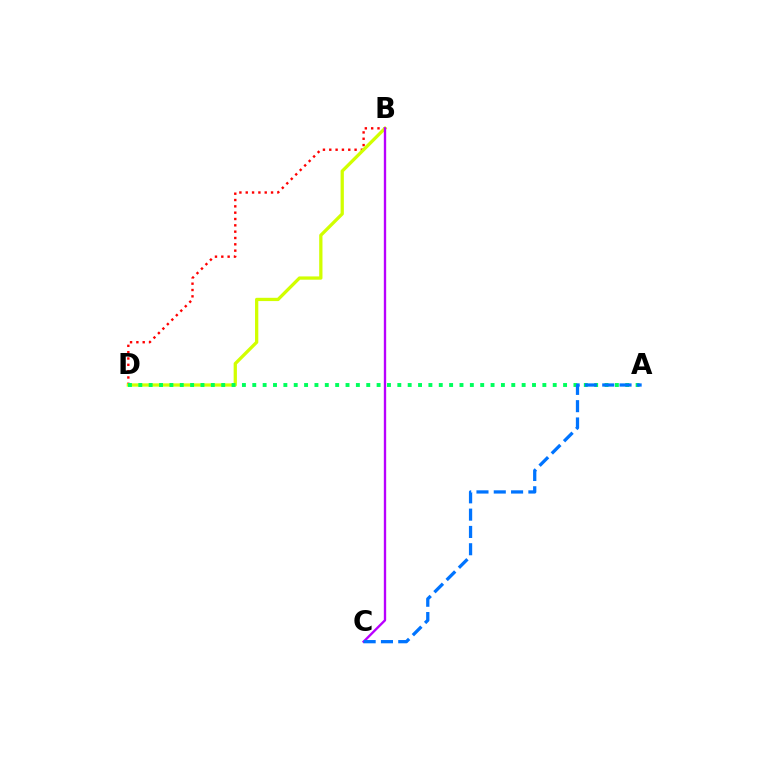{('B', 'D'): [{'color': '#ff0000', 'line_style': 'dotted', 'thickness': 1.72}, {'color': '#d1ff00', 'line_style': 'solid', 'thickness': 2.36}], ('B', 'C'): [{'color': '#b900ff', 'line_style': 'solid', 'thickness': 1.69}], ('A', 'D'): [{'color': '#00ff5c', 'line_style': 'dotted', 'thickness': 2.81}], ('A', 'C'): [{'color': '#0074ff', 'line_style': 'dashed', 'thickness': 2.35}]}